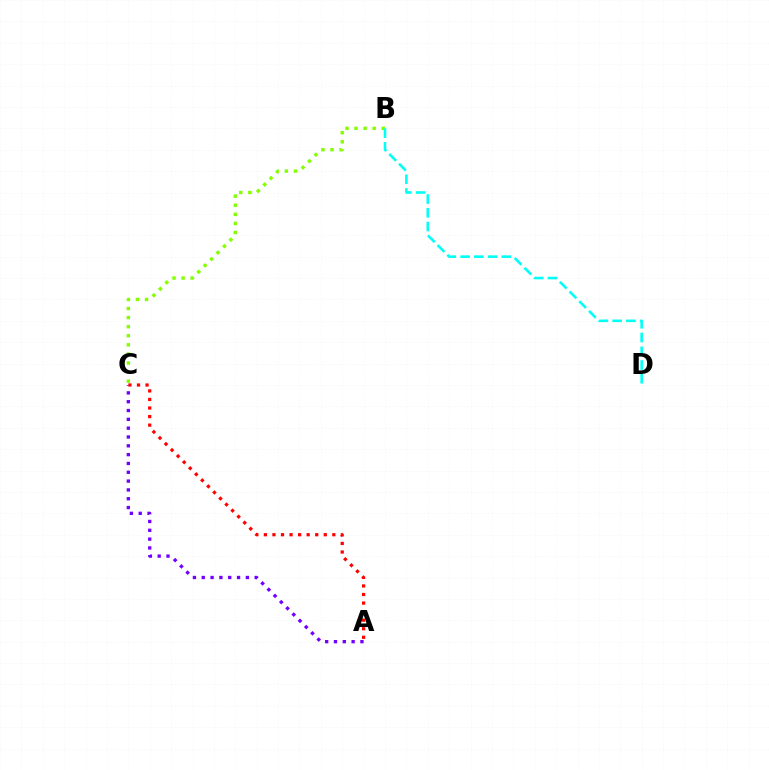{('B', 'C'): [{'color': '#84ff00', 'line_style': 'dotted', 'thickness': 2.47}], ('A', 'C'): [{'color': '#7200ff', 'line_style': 'dotted', 'thickness': 2.4}, {'color': '#ff0000', 'line_style': 'dotted', 'thickness': 2.33}], ('B', 'D'): [{'color': '#00fff6', 'line_style': 'dashed', 'thickness': 1.87}]}